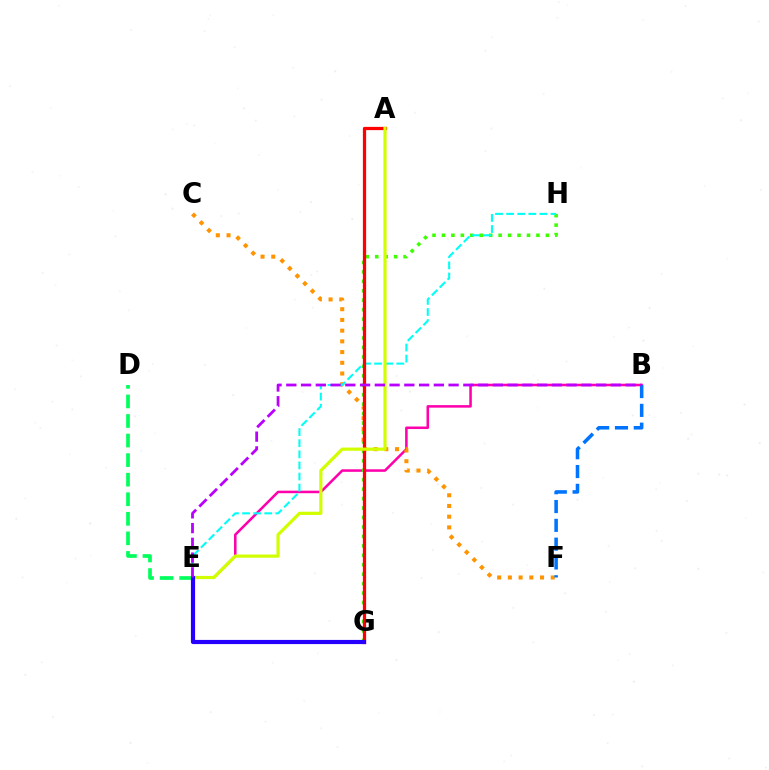{('B', 'E'): [{'color': '#ff00ac', 'line_style': 'solid', 'thickness': 1.83}, {'color': '#b900ff', 'line_style': 'dashed', 'thickness': 2.0}], ('G', 'H'): [{'color': '#3dff00', 'line_style': 'dotted', 'thickness': 2.57}], ('D', 'E'): [{'color': '#00ff5c', 'line_style': 'dashed', 'thickness': 2.66}], ('C', 'F'): [{'color': '#ff9400', 'line_style': 'dotted', 'thickness': 2.91}], ('E', 'H'): [{'color': '#00fff6', 'line_style': 'dashed', 'thickness': 1.51}], ('B', 'F'): [{'color': '#0074ff', 'line_style': 'dashed', 'thickness': 2.55}], ('A', 'G'): [{'color': '#ff0000', 'line_style': 'solid', 'thickness': 2.34}], ('A', 'E'): [{'color': '#d1ff00', 'line_style': 'solid', 'thickness': 2.31}], ('E', 'G'): [{'color': '#2500ff', 'line_style': 'solid', 'thickness': 3.0}]}